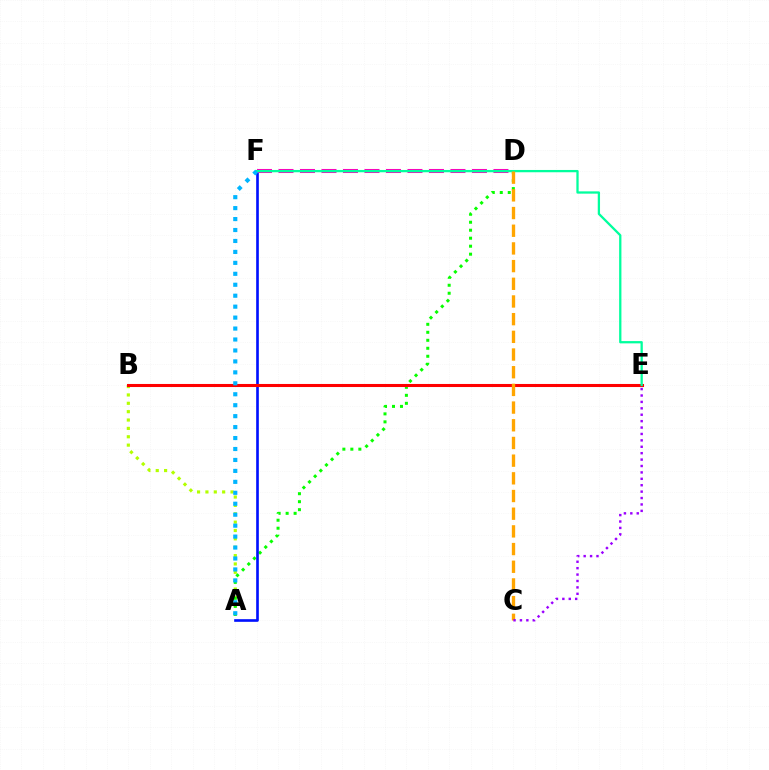{('A', 'B'): [{'color': '#b3ff00', 'line_style': 'dotted', 'thickness': 2.27}], ('A', 'D'): [{'color': '#08ff00', 'line_style': 'dotted', 'thickness': 2.17}], ('A', 'F'): [{'color': '#0010ff', 'line_style': 'solid', 'thickness': 1.91}, {'color': '#00b5ff', 'line_style': 'dotted', 'thickness': 2.97}], ('B', 'E'): [{'color': '#ff0000', 'line_style': 'solid', 'thickness': 2.21}], ('D', 'F'): [{'color': '#ff00bd', 'line_style': 'dashed', 'thickness': 2.92}], ('E', 'F'): [{'color': '#00ff9d', 'line_style': 'solid', 'thickness': 1.64}], ('C', 'D'): [{'color': '#ffa500', 'line_style': 'dashed', 'thickness': 2.4}], ('C', 'E'): [{'color': '#9b00ff', 'line_style': 'dotted', 'thickness': 1.74}]}